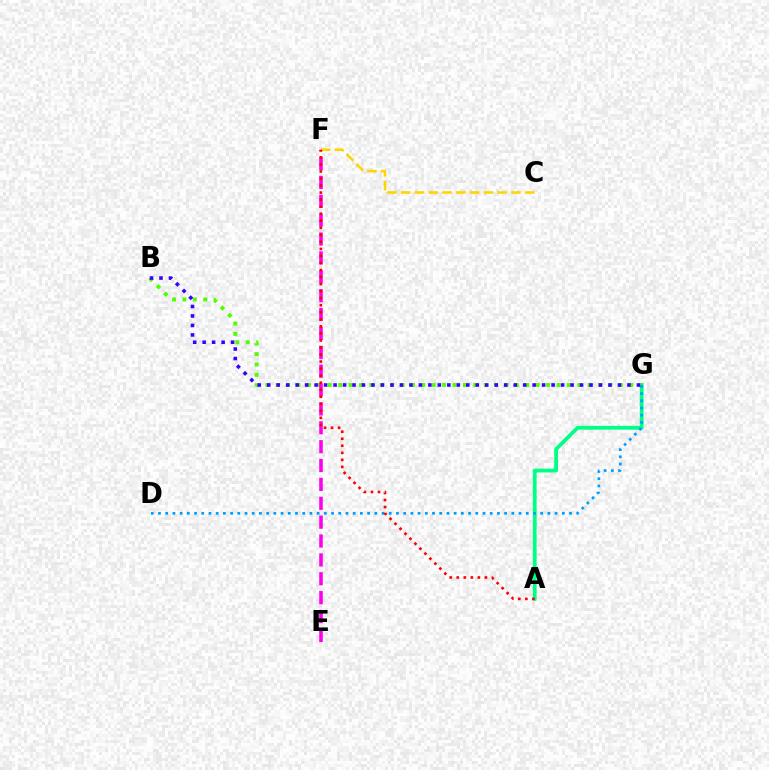{('A', 'G'): [{'color': '#00ff86', 'line_style': 'solid', 'thickness': 2.72}], ('B', 'G'): [{'color': '#4fff00', 'line_style': 'dotted', 'thickness': 2.83}, {'color': '#3700ff', 'line_style': 'dotted', 'thickness': 2.58}], ('E', 'F'): [{'color': '#ff00ed', 'line_style': 'dashed', 'thickness': 2.56}], ('D', 'G'): [{'color': '#009eff', 'line_style': 'dotted', 'thickness': 1.96}], ('C', 'F'): [{'color': '#ffd500', 'line_style': 'dashed', 'thickness': 1.87}], ('A', 'F'): [{'color': '#ff0000', 'line_style': 'dotted', 'thickness': 1.91}]}